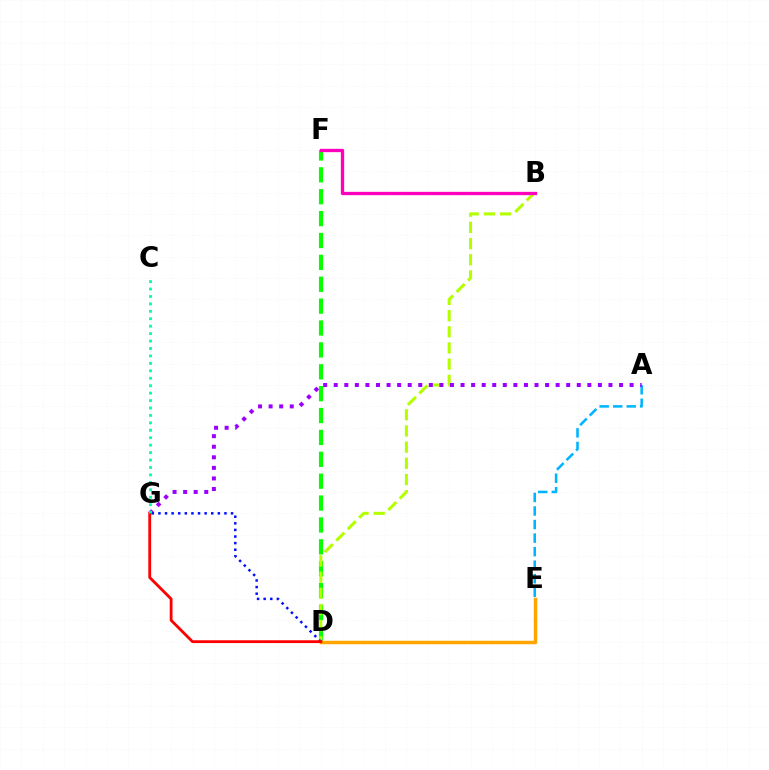{('D', 'F'): [{'color': '#08ff00', 'line_style': 'dashed', 'thickness': 2.97}], ('B', 'D'): [{'color': '#b3ff00', 'line_style': 'dashed', 'thickness': 2.2}], ('A', 'E'): [{'color': '#00b5ff', 'line_style': 'dashed', 'thickness': 1.84}], ('A', 'G'): [{'color': '#9b00ff', 'line_style': 'dotted', 'thickness': 2.87}], ('D', 'G'): [{'color': '#0010ff', 'line_style': 'dotted', 'thickness': 1.79}, {'color': '#ff0000', 'line_style': 'solid', 'thickness': 2.02}], ('D', 'E'): [{'color': '#ffa500', 'line_style': 'solid', 'thickness': 2.5}], ('B', 'F'): [{'color': '#ff00bd', 'line_style': 'solid', 'thickness': 2.39}], ('C', 'G'): [{'color': '#00ff9d', 'line_style': 'dotted', 'thickness': 2.02}]}